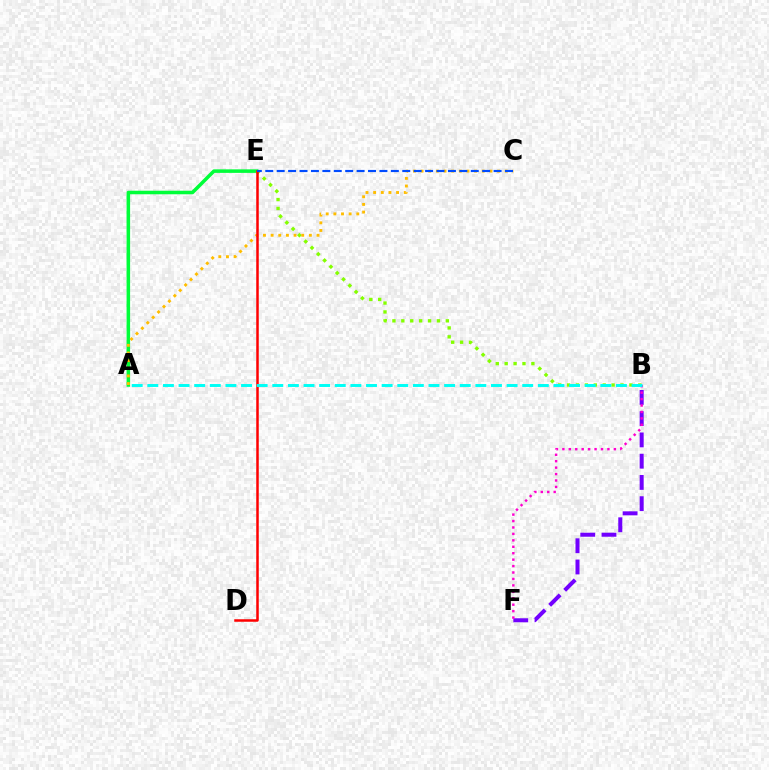{('A', 'E'): [{'color': '#00ff39', 'line_style': 'solid', 'thickness': 2.55}], ('B', 'E'): [{'color': '#84ff00', 'line_style': 'dotted', 'thickness': 2.42}], ('A', 'C'): [{'color': '#ffbd00', 'line_style': 'dotted', 'thickness': 2.08}], ('B', 'F'): [{'color': '#7200ff', 'line_style': 'dashed', 'thickness': 2.89}, {'color': '#ff00cf', 'line_style': 'dotted', 'thickness': 1.75}], ('D', 'E'): [{'color': '#ff0000', 'line_style': 'solid', 'thickness': 1.8}], ('A', 'B'): [{'color': '#00fff6', 'line_style': 'dashed', 'thickness': 2.12}], ('C', 'E'): [{'color': '#004bff', 'line_style': 'dashed', 'thickness': 1.55}]}